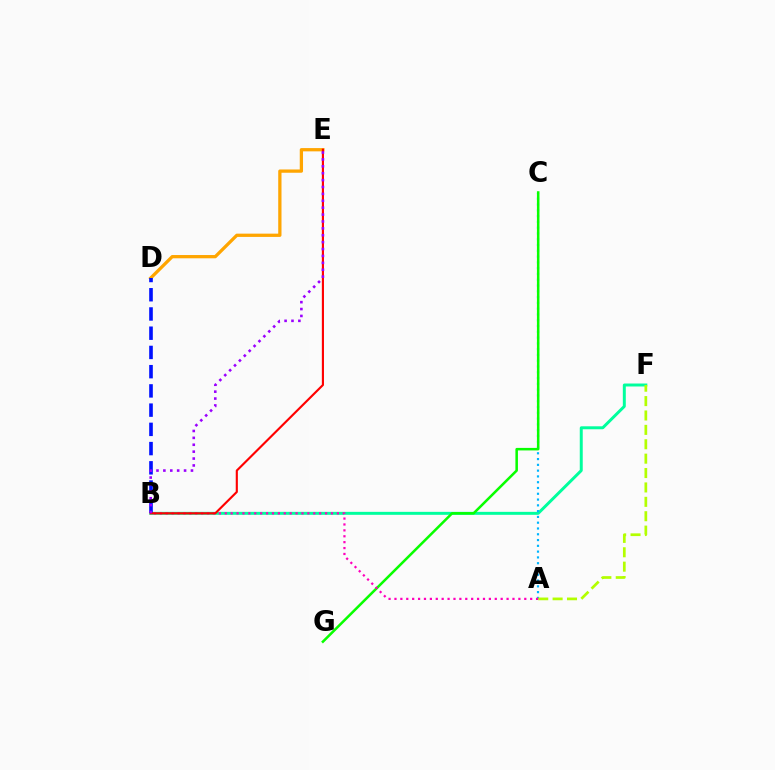{('B', 'F'): [{'color': '#00ff9d', 'line_style': 'solid', 'thickness': 2.13}], ('A', 'C'): [{'color': '#00b5ff', 'line_style': 'dotted', 'thickness': 1.57}], ('D', 'E'): [{'color': '#ffa500', 'line_style': 'solid', 'thickness': 2.35}], ('C', 'G'): [{'color': '#08ff00', 'line_style': 'solid', 'thickness': 1.82}], ('A', 'F'): [{'color': '#b3ff00', 'line_style': 'dashed', 'thickness': 1.96}], ('A', 'B'): [{'color': '#ff00bd', 'line_style': 'dotted', 'thickness': 1.6}], ('B', 'D'): [{'color': '#0010ff', 'line_style': 'dashed', 'thickness': 2.61}], ('B', 'E'): [{'color': '#ff0000', 'line_style': 'solid', 'thickness': 1.54}, {'color': '#9b00ff', 'line_style': 'dotted', 'thickness': 1.87}]}